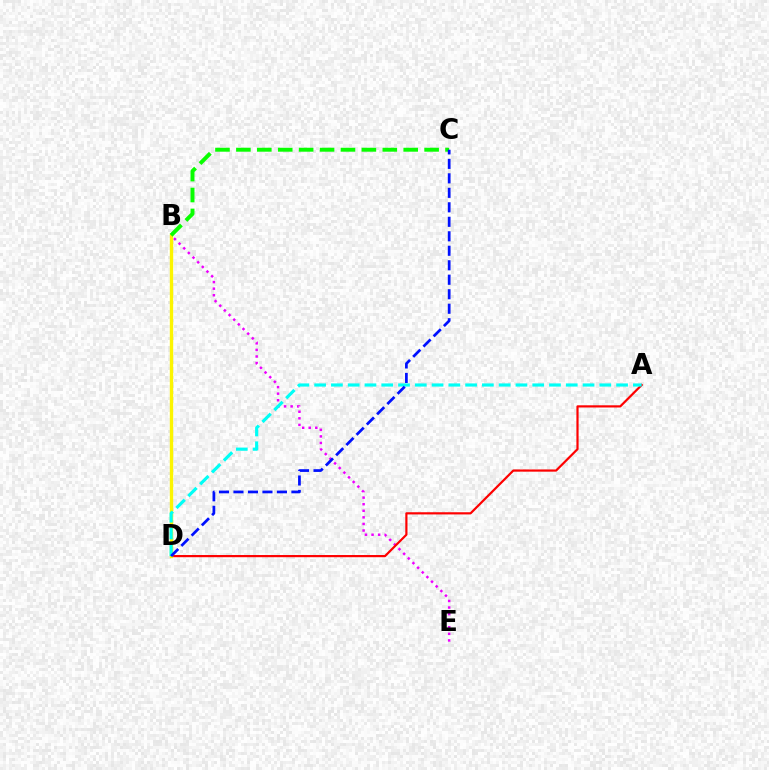{('B', 'E'): [{'color': '#ee00ff', 'line_style': 'dotted', 'thickness': 1.79}], ('A', 'D'): [{'color': '#ff0000', 'line_style': 'solid', 'thickness': 1.58}, {'color': '#00fff6', 'line_style': 'dashed', 'thickness': 2.28}], ('B', 'D'): [{'color': '#fcf500', 'line_style': 'solid', 'thickness': 2.43}], ('B', 'C'): [{'color': '#08ff00', 'line_style': 'dashed', 'thickness': 2.84}], ('C', 'D'): [{'color': '#0010ff', 'line_style': 'dashed', 'thickness': 1.97}]}